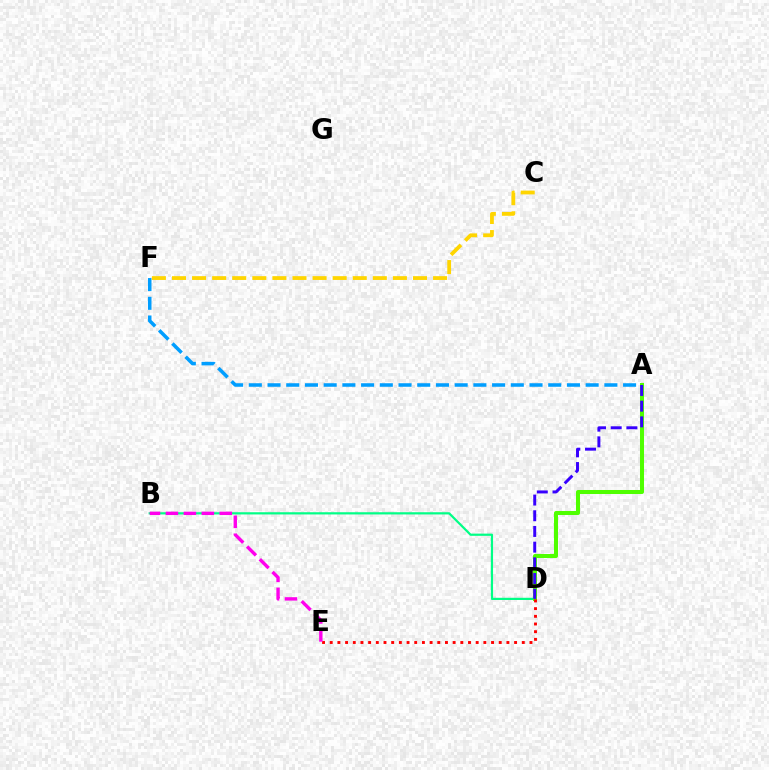{('B', 'D'): [{'color': '#00ff86', 'line_style': 'solid', 'thickness': 1.59}], ('A', 'D'): [{'color': '#4fff00', 'line_style': 'solid', 'thickness': 2.89}, {'color': '#3700ff', 'line_style': 'dashed', 'thickness': 2.13}], ('D', 'E'): [{'color': '#ff0000', 'line_style': 'dotted', 'thickness': 2.09}], ('A', 'F'): [{'color': '#009eff', 'line_style': 'dashed', 'thickness': 2.54}], ('C', 'F'): [{'color': '#ffd500', 'line_style': 'dashed', 'thickness': 2.73}], ('B', 'E'): [{'color': '#ff00ed', 'line_style': 'dashed', 'thickness': 2.44}]}